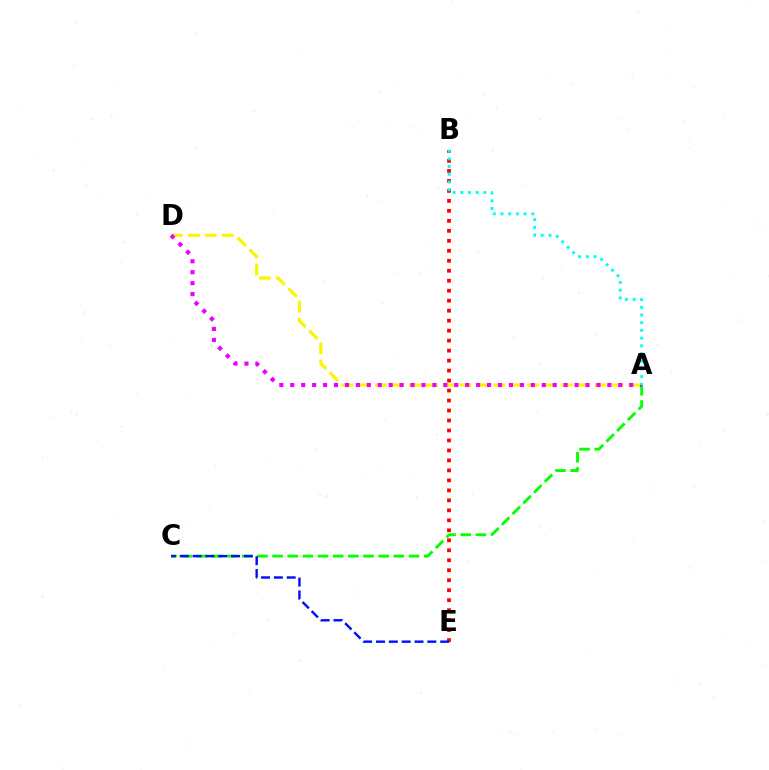{('A', 'D'): [{'color': '#fcf500', 'line_style': 'dashed', 'thickness': 2.29}, {'color': '#ee00ff', 'line_style': 'dotted', 'thickness': 2.97}], ('B', 'E'): [{'color': '#ff0000', 'line_style': 'dotted', 'thickness': 2.71}], ('A', 'C'): [{'color': '#08ff00', 'line_style': 'dashed', 'thickness': 2.06}], ('C', 'E'): [{'color': '#0010ff', 'line_style': 'dashed', 'thickness': 1.74}], ('A', 'B'): [{'color': '#00fff6', 'line_style': 'dotted', 'thickness': 2.09}]}